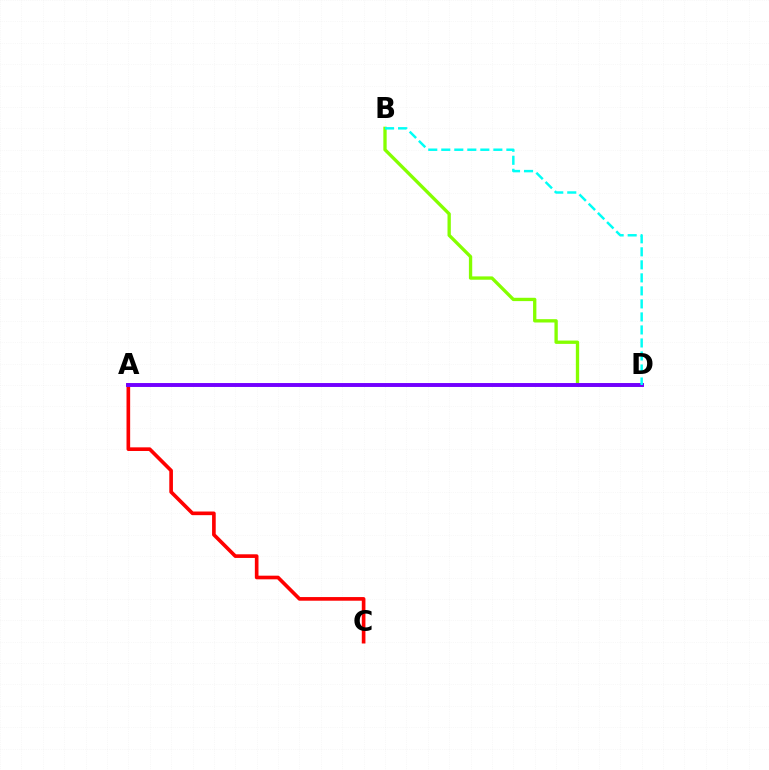{('B', 'D'): [{'color': '#84ff00', 'line_style': 'solid', 'thickness': 2.39}, {'color': '#00fff6', 'line_style': 'dashed', 'thickness': 1.77}], ('A', 'C'): [{'color': '#ff0000', 'line_style': 'solid', 'thickness': 2.63}], ('A', 'D'): [{'color': '#7200ff', 'line_style': 'solid', 'thickness': 2.82}]}